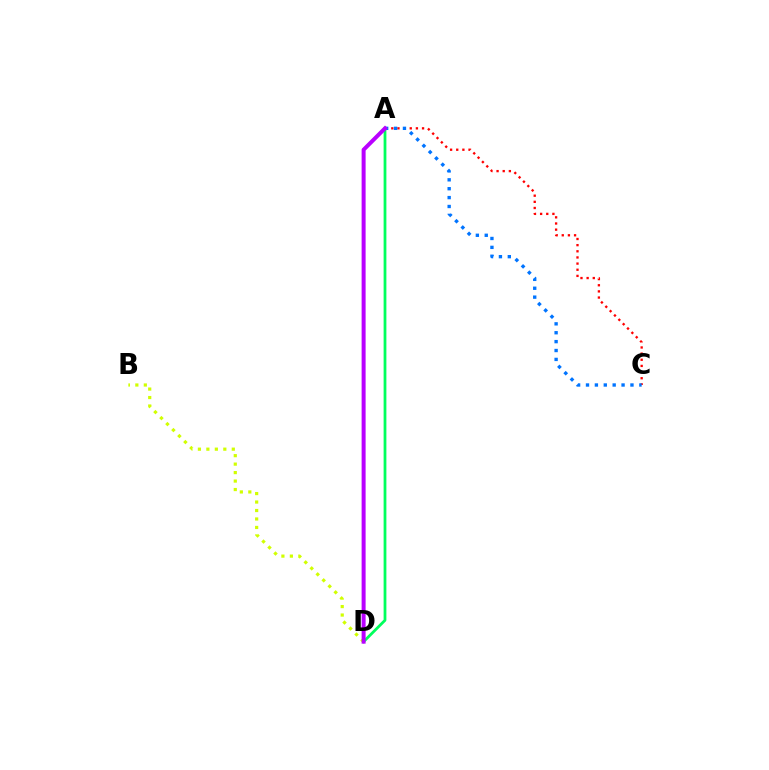{('A', 'D'): [{'color': '#00ff5c', 'line_style': 'solid', 'thickness': 2.0}, {'color': '#b900ff', 'line_style': 'solid', 'thickness': 2.87}], ('A', 'C'): [{'color': '#ff0000', 'line_style': 'dotted', 'thickness': 1.67}, {'color': '#0074ff', 'line_style': 'dotted', 'thickness': 2.42}], ('B', 'D'): [{'color': '#d1ff00', 'line_style': 'dotted', 'thickness': 2.3}]}